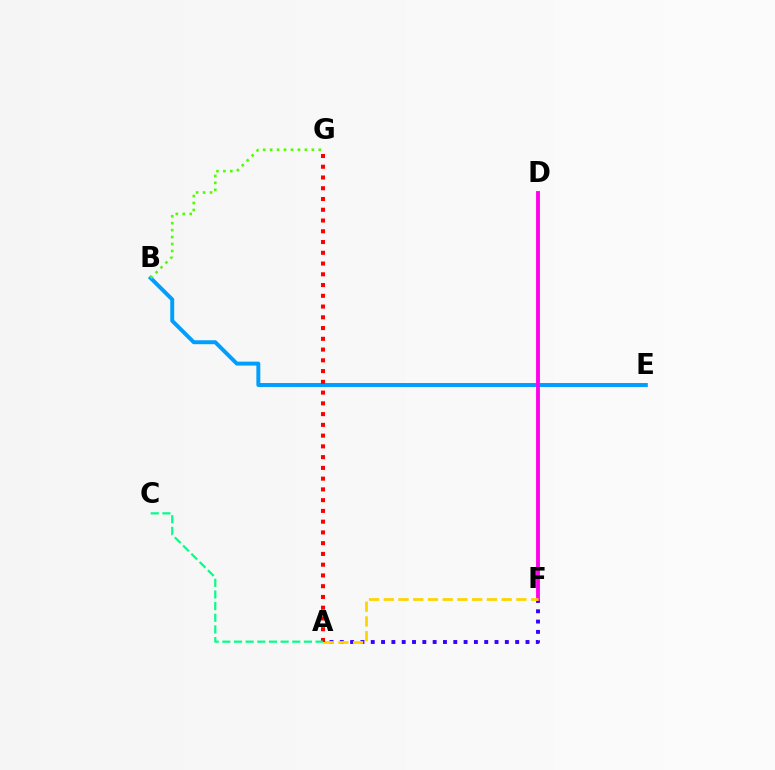{('B', 'E'): [{'color': '#009eff', 'line_style': 'solid', 'thickness': 2.84}], ('A', 'F'): [{'color': '#3700ff', 'line_style': 'dotted', 'thickness': 2.8}, {'color': '#ffd500', 'line_style': 'dashed', 'thickness': 2.0}], ('D', 'F'): [{'color': '#ff00ed', 'line_style': 'solid', 'thickness': 2.77}], ('A', 'G'): [{'color': '#ff0000', 'line_style': 'dotted', 'thickness': 2.92}], ('B', 'G'): [{'color': '#4fff00', 'line_style': 'dotted', 'thickness': 1.89}], ('A', 'C'): [{'color': '#00ff86', 'line_style': 'dashed', 'thickness': 1.58}]}